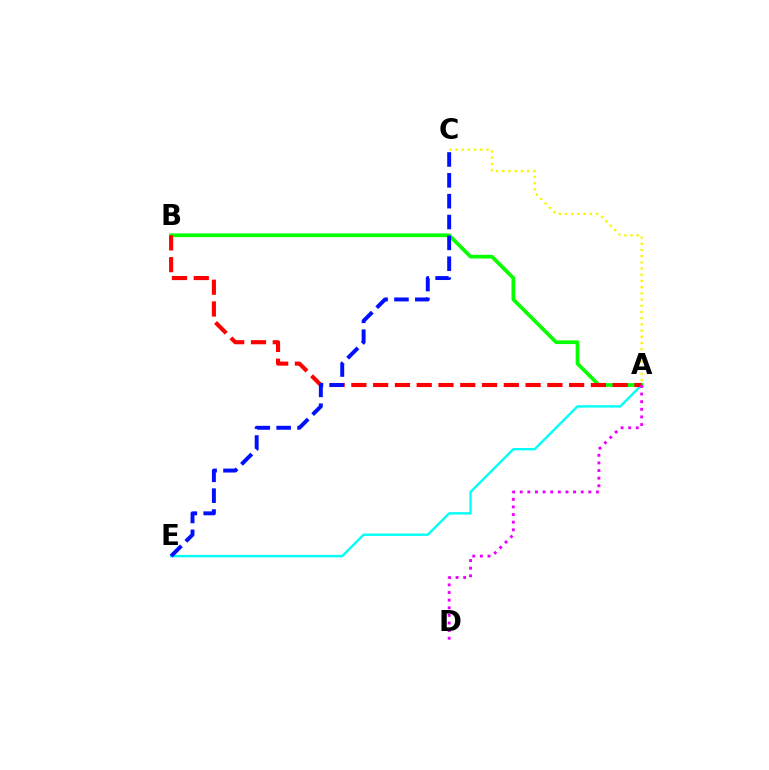{('A', 'E'): [{'color': '#00fff6', 'line_style': 'solid', 'thickness': 1.71}], ('A', 'B'): [{'color': '#08ff00', 'line_style': 'solid', 'thickness': 2.66}, {'color': '#ff0000', 'line_style': 'dashed', 'thickness': 2.96}], ('A', 'C'): [{'color': '#fcf500', 'line_style': 'dotted', 'thickness': 1.68}], ('C', 'E'): [{'color': '#0010ff', 'line_style': 'dashed', 'thickness': 2.83}], ('A', 'D'): [{'color': '#ee00ff', 'line_style': 'dotted', 'thickness': 2.07}]}